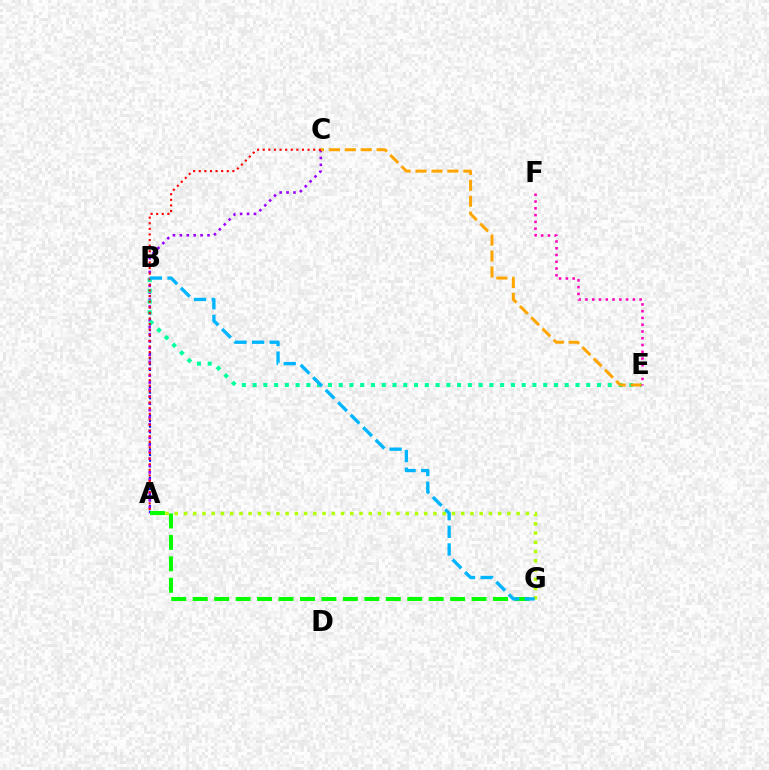{('A', 'B'): [{'color': '#0010ff', 'line_style': 'dotted', 'thickness': 1.54}], ('A', 'C'): [{'color': '#9b00ff', 'line_style': 'dotted', 'thickness': 1.88}, {'color': '#ff0000', 'line_style': 'dotted', 'thickness': 1.52}], ('A', 'G'): [{'color': '#b3ff00', 'line_style': 'dotted', 'thickness': 2.51}, {'color': '#08ff00', 'line_style': 'dashed', 'thickness': 2.91}], ('B', 'E'): [{'color': '#00ff9d', 'line_style': 'dotted', 'thickness': 2.92}], ('C', 'E'): [{'color': '#ffa500', 'line_style': 'dashed', 'thickness': 2.16}], ('E', 'F'): [{'color': '#ff00bd', 'line_style': 'dotted', 'thickness': 1.84}], ('B', 'G'): [{'color': '#00b5ff', 'line_style': 'dashed', 'thickness': 2.4}]}